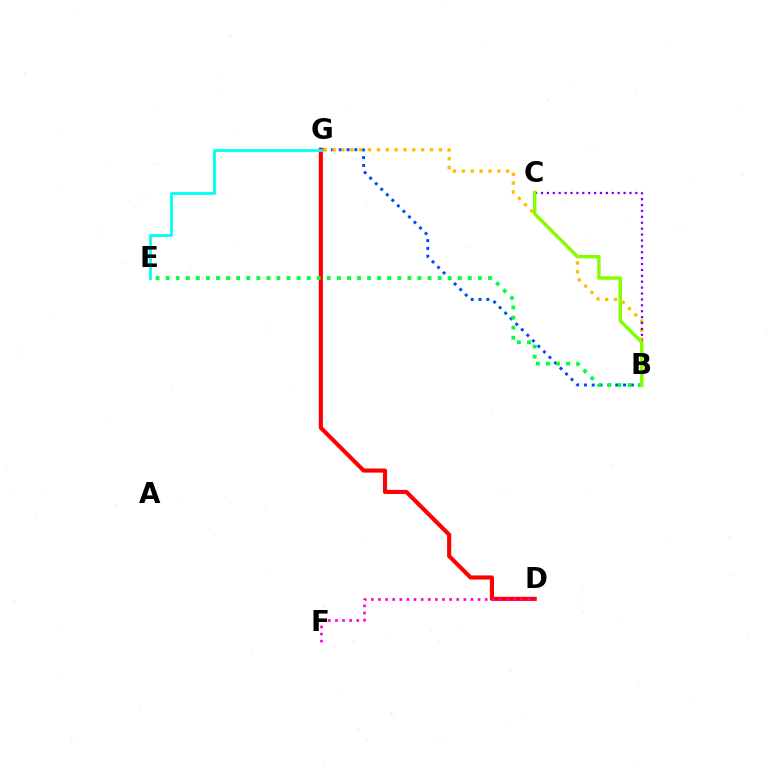{('B', 'G'): [{'color': '#004bff', 'line_style': 'dotted', 'thickness': 2.13}, {'color': '#ffbd00', 'line_style': 'dotted', 'thickness': 2.41}], ('D', 'G'): [{'color': '#ff0000', 'line_style': 'solid', 'thickness': 2.96}], ('B', 'E'): [{'color': '#00ff39', 'line_style': 'dotted', 'thickness': 2.74}], ('B', 'C'): [{'color': '#7200ff', 'line_style': 'dotted', 'thickness': 1.6}, {'color': '#84ff00', 'line_style': 'solid', 'thickness': 2.47}], ('D', 'F'): [{'color': '#ff00cf', 'line_style': 'dotted', 'thickness': 1.93}], ('E', 'G'): [{'color': '#00fff6', 'line_style': 'solid', 'thickness': 2.02}]}